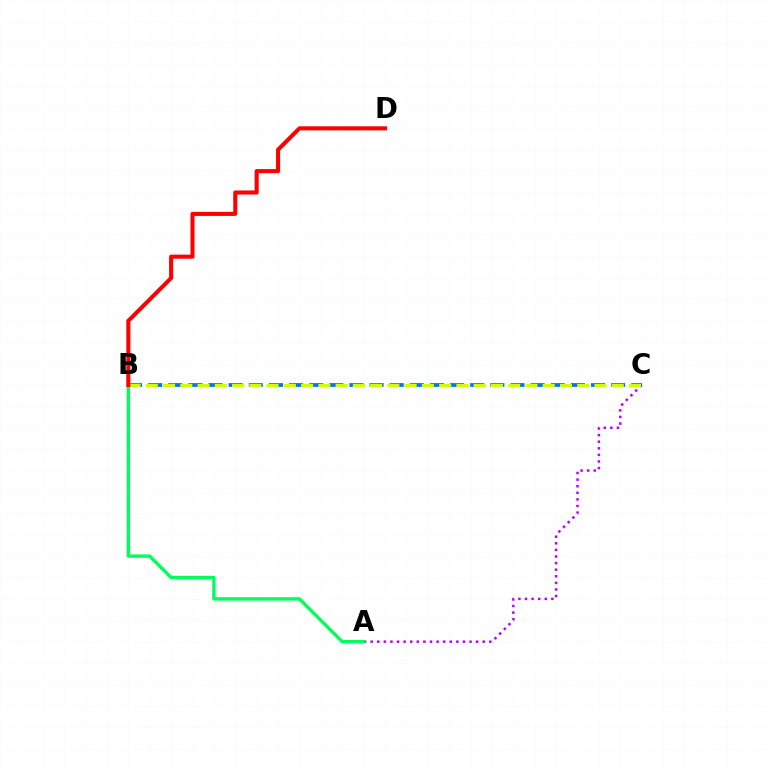{('A', 'C'): [{'color': '#b900ff', 'line_style': 'dotted', 'thickness': 1.79}], ('B', 'C'): [{'color': '#0074ff', 'line_style': 'dashed', 'thickness': 2.73}, {'color': '#d1ff00', 'line_style': 'dashed', 'thickness': 2.34}], ('A', 'B'): [{'color': '#00ff5c', 'line_style': 'solid', 'thickness': 2.42}], ('B', 'D'): [{'color': '#ff0000', 'line_style': 'solid', 'thickness': 2.93}]}